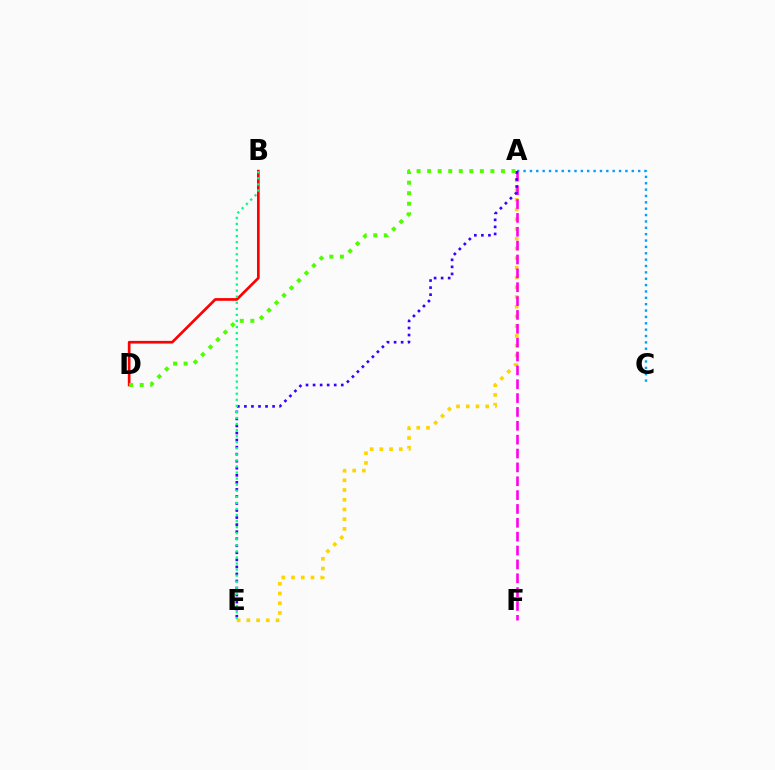{('B', 'D'): [{'color': '#ff0000', 'line_style': 'solid', 'thickness': 1.93}], ('A', 'E'): [{'color': '#ffd500', 'line_style': 'dotted', 'thickness': 2.64}, {'color': '#3700ff', 'line_style': 'dotted', 'thickness': 1.91}], ('A', 'C'): [{'color': '#009eff', 'line_style': 'dotted', 'thickness': 1.73}], ('A', 'F'): [{'color': '#ff00ed', 'line_style': 'dashed', 'thickness': 1.88}], ('B', 'E'): [{'color': '#00ff86', 'line_style': 'dotted', 'thickness': 1.65}], ('A', 'D'): [{'color': '#4fff00', 'line_style': 'dotted', 'thickness': 2.87}]}